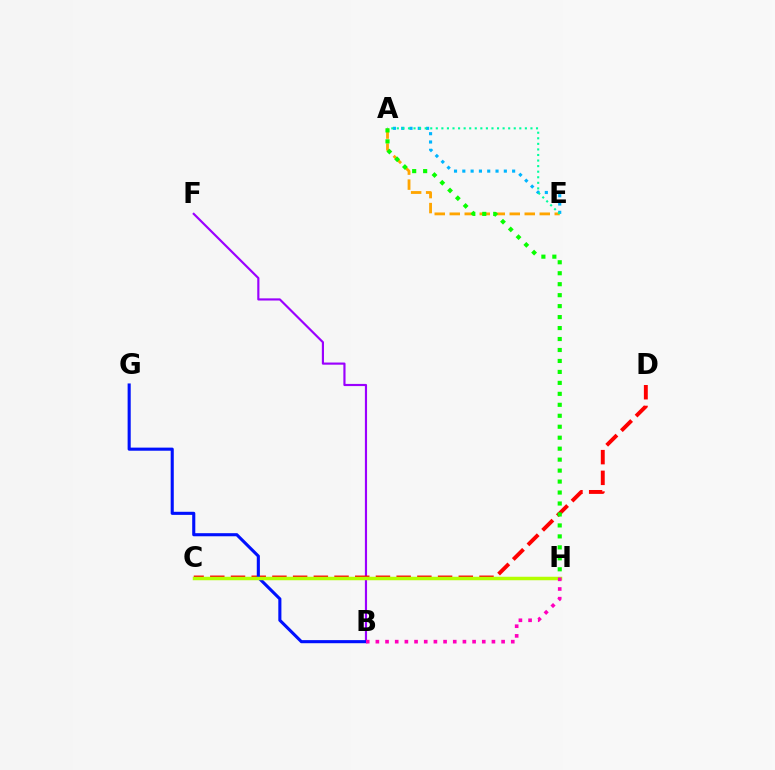{('A', 'E'): [{'color': '#ffa500', 'line_style': 'dashed', 'thickness': 2.04}, {'color': '#00b5ff', 'line_style': 'dotted', 'thickness': 2.26}, {'color': '#00ff9d', 'line_style': 'dotted', 'thickness': 1.51}], ('B', 'F'): [{'color': '#9b00ff', 'line_style': 'solid', 'thickness': 1.56}], ('C', 'D'): [{'color': '#ff0000', 'line_style': 'dashed', 'thickness': 2.81}], ('B', 'G'): [{'color': '#0010ff', 'line_style': 'solid', 'thickness': 2.23}], ('C', 'H'): [{'color': '#b3ff00', 'line_style': 'solid', 'thickness': 2.52}], ('B', 'H'): [{'color': '#ff00bd', 'line_style': 'dotted', 'thickness': 2.63}], ('A', 'H'): [{'color': '#08ff00', 'line_style': 'dotted', 'thickness': 2.98}]}